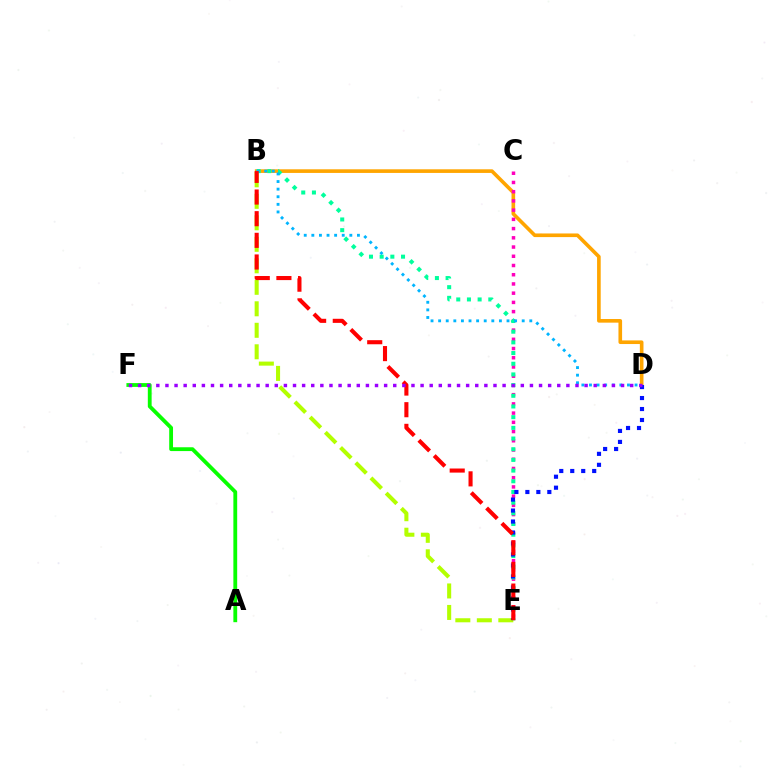{('B', 'D'): [{'color': '#ffa500', 'line_style': 'solid', 'thickness': 2.62}, {'color': '#00b5ff', 'line_style': 'dotted', 'thickness': 2.06}], ('A', 'F'): [{'color': '#08ff00', 'line_style': 'solid', 'thickness': 2.75}], ('C', 'E'): [{'color': '#ff00bd', 'line_style': 'dotted', 'thickness': 2.51}], ('B', 'E'): [{'color': '#b3ff00', 'line_style': 'dashed', 'thickness': 2.92}, {'color': '#00ff9d', 'line_style': 'dotted', 'thickness': 2.9}, {'color': '#ff0000', 'line_style': 'dashed', 'thickness': 2.94}], ('D', 'E'): [{'color': '#0010ff', 'line_style': 'dotted', 'thickness': 2.98}], ('D', 'F'): [{'color': '#9b00ff', 'line_style': 'dotted', 'thickness': 2.48}]}